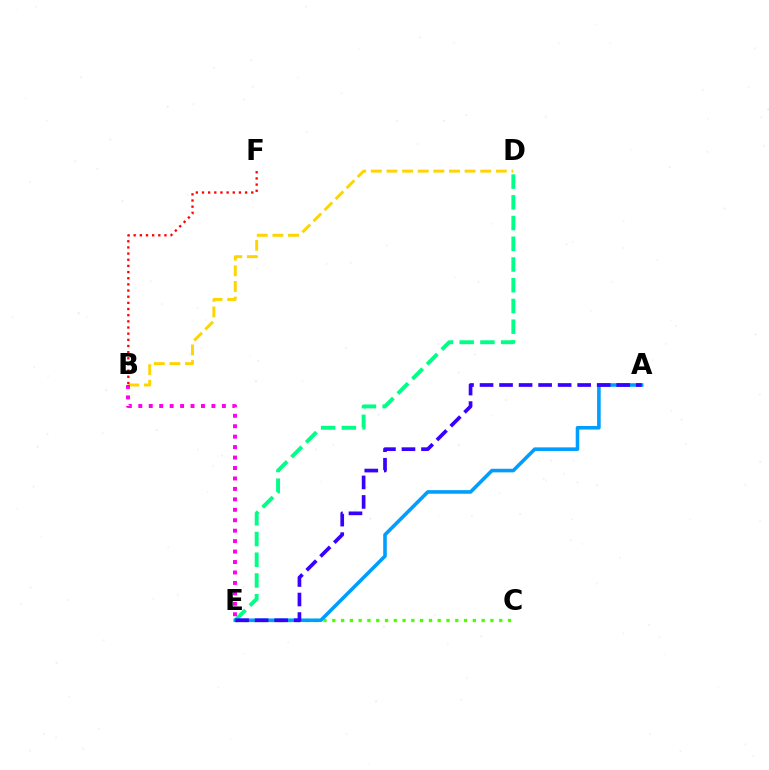{('C', 'E'): [{'color': '#4fff00', 'line_style': 'dotted', 'thickness': 2.39}], ('B', 'D'): [{'color': '#ffd500', 'line_style': 'dashed', 'thickness': 2.12}], ('D', 'E'): [{'color': '#00ff86', 'line_style': 'dashed', 'thickness': 2.82}], ('A', 'E'): [{'color': '#009eff', 'line_style': 'solid', 'thickness': 2.58}, {'color': '#3700ff', 'line_style': 'dashed', 'thickness': 2.65}], ('B', 'E'): [{'color': '#ff00ed', 'line_style': 'dotted', 'thickness': 2.84}], ('B', 'F'): [{'color': '#ff0000', 'line_style': 'dotted', 'thickness': 1.67}]}